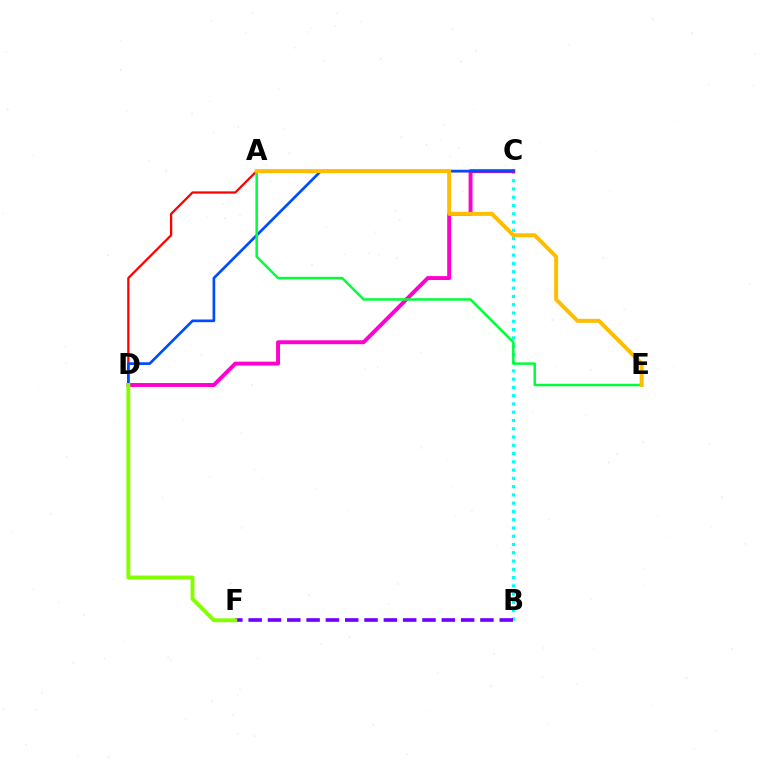{('B', 'C'): [{'color': '#00fff6', 'line_style': 'dotted', 'thickness': 2.25}], ('C', 'D'): [{'color': '#ff00cf', 'line_style': 'solid', 'thickness': 2.82}, {'color': '#ff0000', 'line_style': 'solid', 'thickness': 1.62}, {'color': '#004bff', 'line_style': 'solid', 'thickness': 1.93}], ('B', 'F'): [{'color': '#7200ff', 'line_style': 'dashed', 'thickness': 2.62}], ('D', 'F'): [{'color': '#84ff00', 'line_style': 'solid', 'thickness': 2.81}], ('A', 'E'): [{'color': '#00ff39', 'line_style': 'solid', 'thickness': 1.8}, {'color': '#ffbd00', 'line_style': 'solid', 'thickness': 2.85}]}